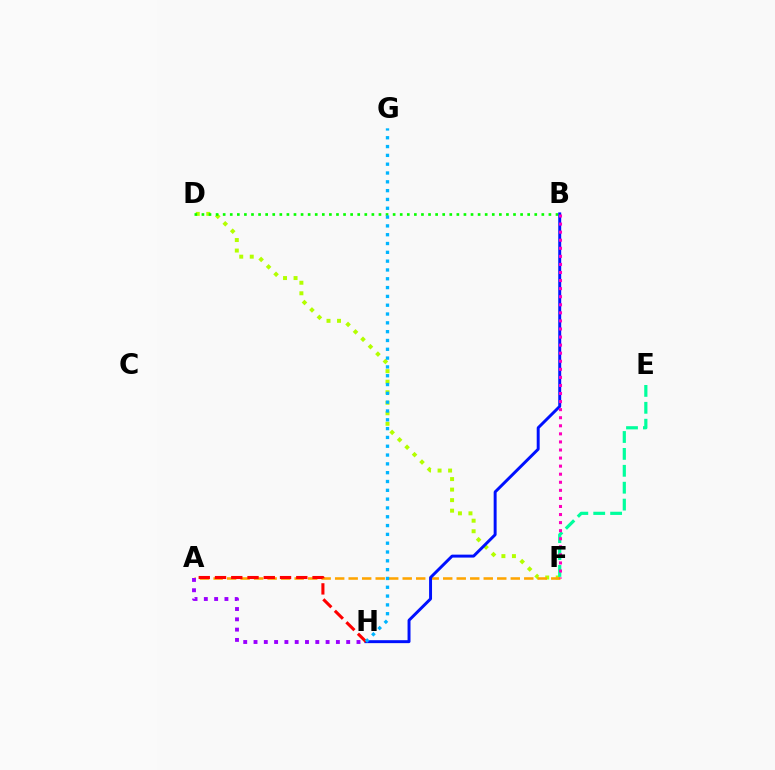{('D', 'F'): [{'color': '#b3ff00', 'line_style': 'dotted', 'thickness': 2.86}], ('A', 'F'): [{'color': '#ffa500', 'line_style': 'dashed', 'thickness': 1.83}], ('B', 'D'): [{'color': '#08ff00', 'line_style': 'dotted', 'thickness': 1.92}], ('E', 'F'): [{'color': '#00ff9d', 'line_style': 'dashed', 'thickness': 2.3}], ('B', 'H'): [{'color': '#0010ff', 'line_style': 'solid', 'thickness': 2.12}], ('A', 'H'): [{'color': '#ff0000', 'line_style': 'dashed', 'thickness': 2.21}, {'color': '#9b00ff', 'line_style': 'dotted', 'thickness': 2.8}], ('B', 'F'): [{'color': '#ff00bd', 'line_style': 'dotted', 'thickness': 2.19}], ('G', 'H'): [{'color': '#00b5ff', 'line_style': 'dotted', 'thickness': 2.39}]}